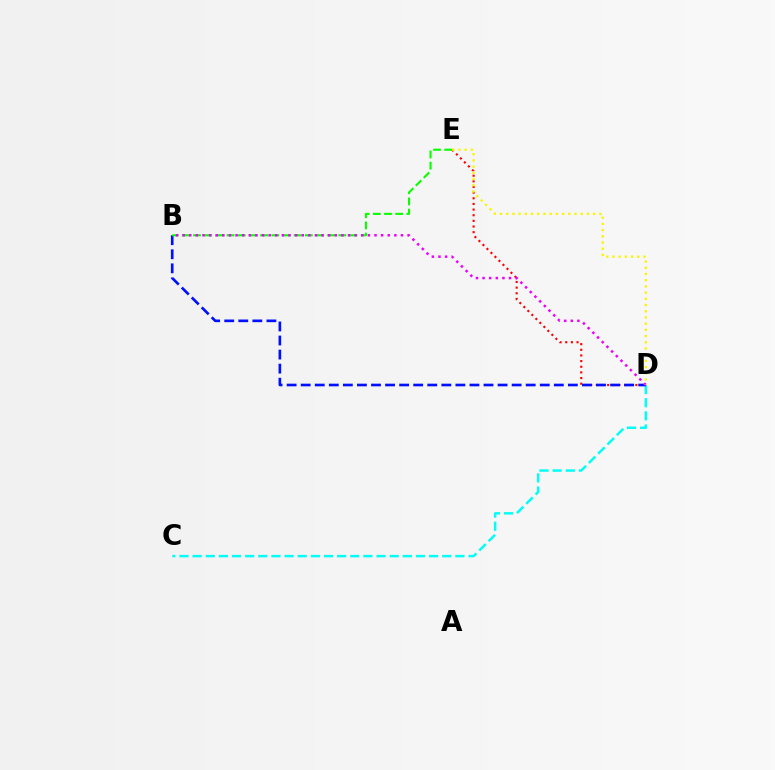{('D', 'E'): [{'color': '#ff0000', 'line_style': 'dotted', 'thickness': 1.53}, {'color': '#fcf500', 'line_style': 'dotted', 'thickness': 1.69}], ('C', 'D'): [{'color': '#00fff6', 'line_style': 'dashed', 'thickness': 1.79}], ('B', 'D'): [{'color': '#0010ff', 'line_style': 'dashed', 'thickness': 1.91}, {'color': '#ee00ff', 'line_style': 'dotted', 'thickness': 1.8}], ('B', 'E'): [{'color': '#08ff00', 'line_style': 'dashed', 'thickness': 1.52}]}